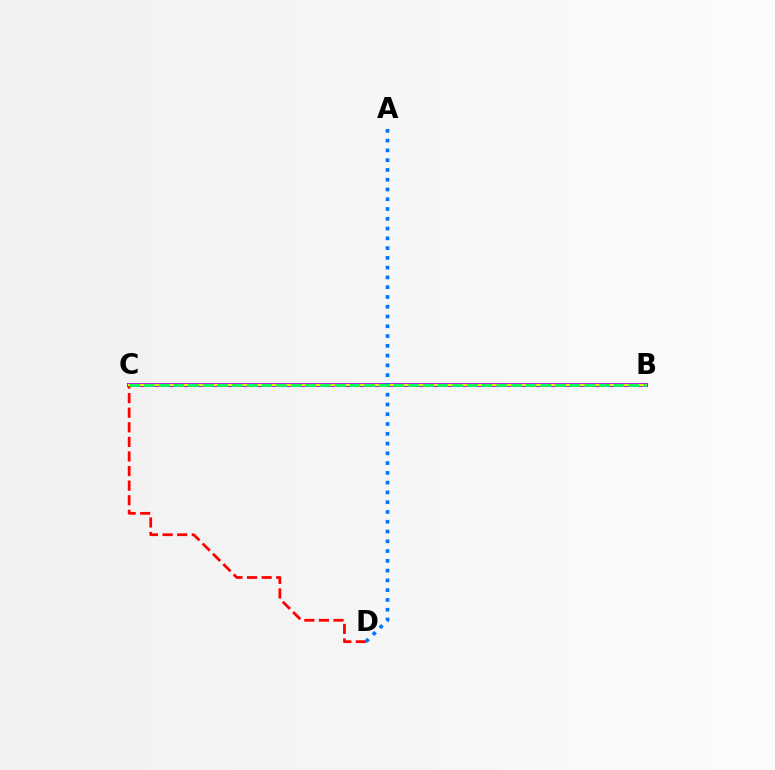{('B', 'C'): [{'color': '#b900ff', 'line_style': 'solid', 'thickness': 2.89}, {'color': '#d1ff00', 'line_style': 'solid', 'thickness': 1.63}, {'color': '#00ff5c', 'line_style': 'dashed', 'thickness': 1.99}], ('C', 'D'): [{'color': '#ff0000', 'line_style': 'dashed', 'thickness': 1.98}], ('A', 'D'): [{'color': '#0074ff', 'line_style': 'dotted', 'thickness': 2.66}]}